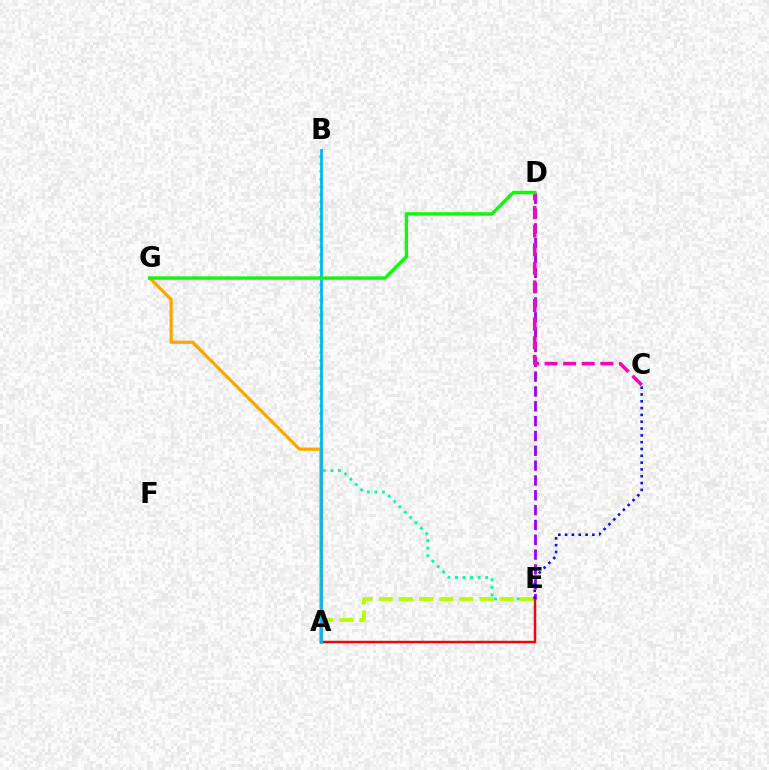{('B', 'E'): [{'color': '#00ff9d', 'line_style': 'dotted', 'thickness': 2.05}], ('A', 'E'): [{'color': '#b3ff00', 'line_style': 'dashed', 'thickness': 2.74}, {'color': '#ff0000', 'line_style': 'solid', 'thickness': 1.76}], ('D', 'E'): [{'color': '#9b00ff', 'line_style': 'dashed', 'thickness': 2.01}], ('A', 'G'): [{'color': '#ffa500', 'line_style': 'solid', 'thickness': 2.33}], ('A', 'B'): [{'color': '#00b5ff', 'line_style': 'solid', 'thickness': 1.97}], ('C', 'D'): [{'color': '#ff00bd', 'line_style': 'dashed', 'thickness': 2.53}], ('D', 'G'): [{'color': '#08ff00', 'line_style': 'solid', 'thickness': 2.42}], ('C', 'E'): [{'color': '#0010ff', 'line_style': 'dotted', 'thickness': 1.85}]}